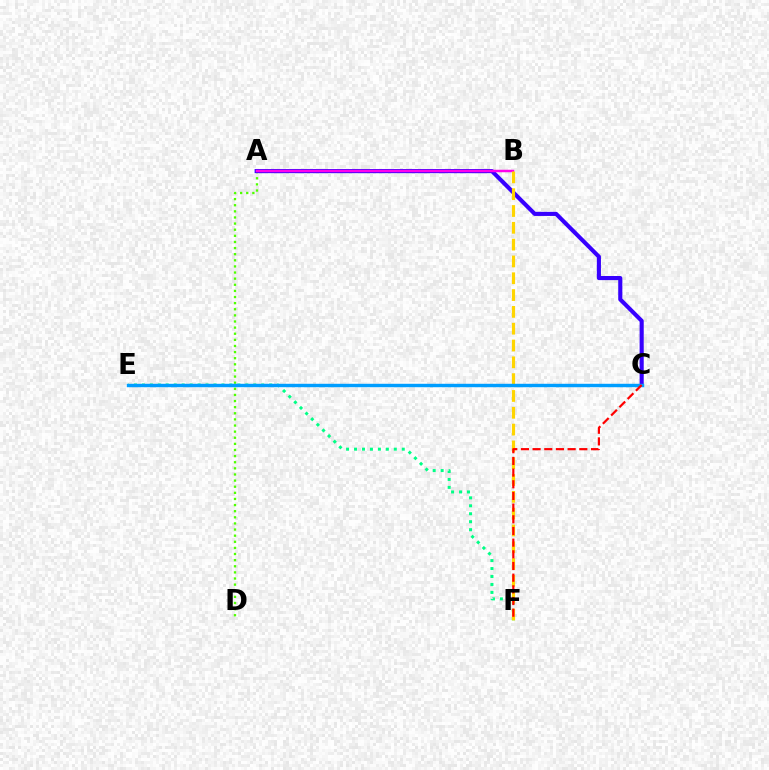{('A', 'D'): [{'color': '#4fff00', 'line_style': 'dotted', 'thickness': 1.66}], ('A', 'C'): [{'color': '#3700ff', 'line_style': 'solid', 'thickness': 2.96}], ('A', 'B'): [{'color': '#ff00ed', 'line_style': 'solid', 'thickness': 1.8}], ('E', 'F'): [{'color': '#00ff86', 'line_style': 'dotted', 'thickness': 2.16}], ('B', 'F'): [{'color': '#ffd500', 'line_style': 'dashed', 'thickness': 2.28}], ('C', 'E'): [{'color': '#009eff', 'line_style': 'solid', 'thickness': 2.47}], ('C', 'F'): [{'color': '#ff0000', 'line_style': 'dashed', 'thickness': 1.59}]}